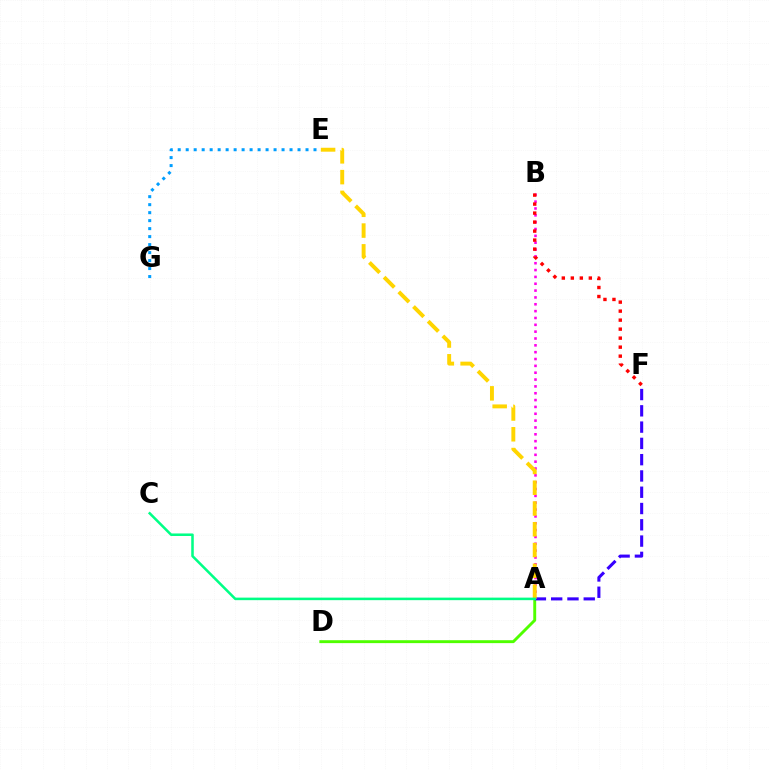{('E', 'G'): [{'color': '#009eff', 'line_style': 'dotted', 'thickness': 2.17}], ('A', 'D'): [{'color': '#4fff00', 'line_style': 'solid', 'thickness': 2.09}], ('A', 'B'): [{'color': '#ff00ed', 'line_style': 'dotted', 'thickness': 1.86}], ('A', 'F'): [{'color': '#3700ff', 'line_style': 'dashed', 'thickness': 2.21}], ('A', 'E'): [{'color': '#ffd500', 'line_style': 'dashed', 'thickness': 2.82}], ('B', 'F'): [{'color': '#ff0000', 'line_style': 'dotted', 'thickness': 2.45}], ('A', 'C'): [{'color': '#00ff86', 'line_style': 'solid', 'thickness': 1.83}]}